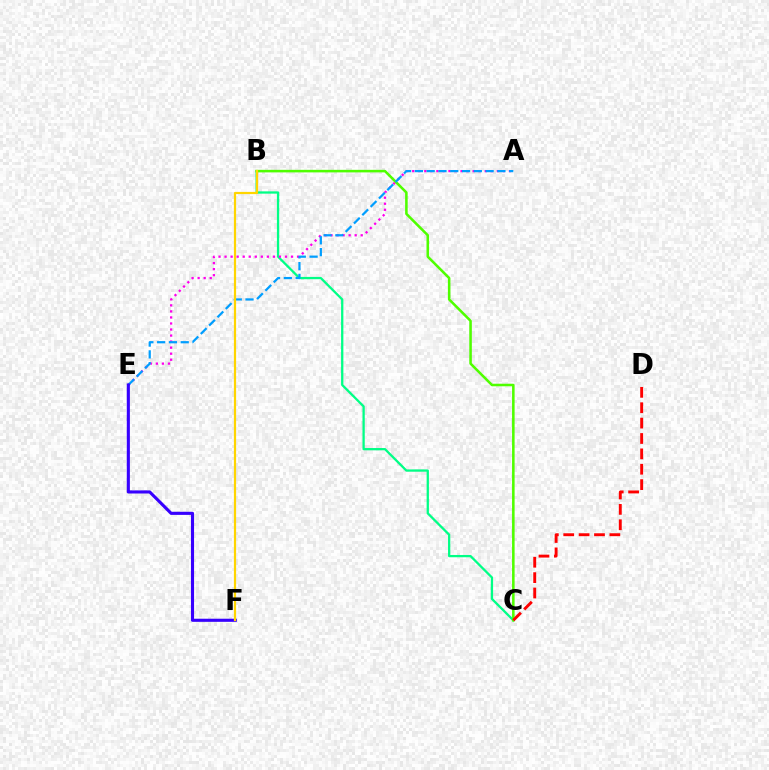{('B', 'C'): [{'color': '#00ff86', 'line_style': 'solid', 'thickness': 1.64}, {'color': '#4fff00', 'line_style': 'solid', 'thickness': 1.84}], ('A', 'E'): [{'color': '#ff00ed', 'line_style': 'dotted', 'thickness': 1.64}, {'color': '#009eff', 'line_style': 'dashed', 'thickness': 1.6}], ('C', 'D'): [{'color': '#ff0000', 'line_style': 'dashed', 'thickness': 2.09}], ('E', 'F'): [{'color': '#3700ff', 'line_style': 'solid', 'thickness': 2.24}], ('B', 'F'): [{'color': '#ffd500', 'line_style': 'solid', 'thickness': 1.59}]}